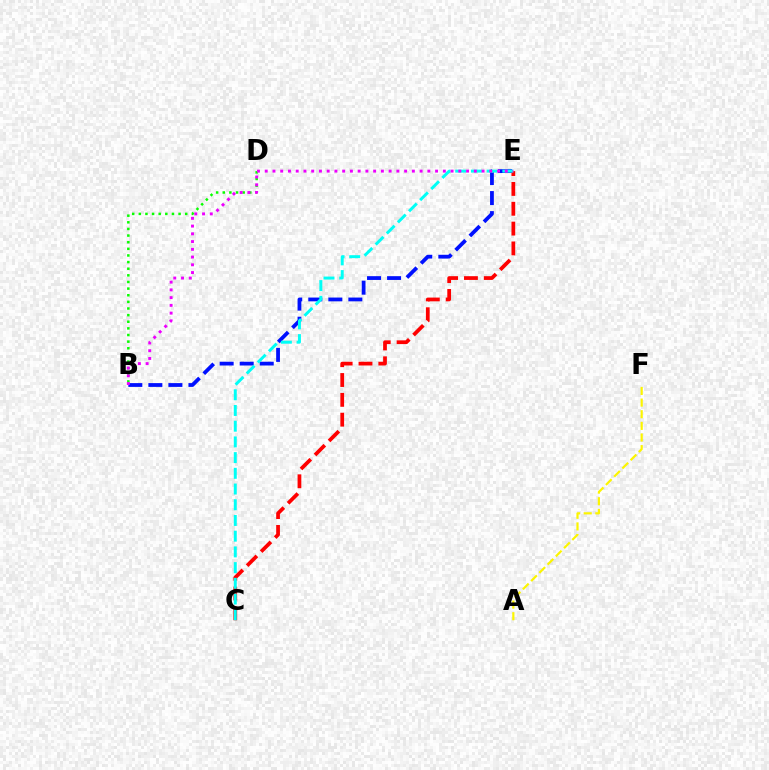{('A', 'F'): [{'color': '#fcf500', 'line_style': 'dashed', 'thickness': 1.58}], ('B', 'D'): [{'color': '#08ff00', 'line_style': 'dotted', 'thickness': 1.8}], ('B', 'E'): [{'color': '#0010ff', 'line_style': 'dashed', 'thickness': 2.72}, {'color': '#ee00ff', 'line_style': 'dotted', 'thickness': 2.1}], ('C', 'E'): [{'color': '#ff0000', 'line_style': 'dashed', 'thickness': 2.69}, {'color': '#00fff6', 'line_style': 'dashed', 'thickness': 2.13}]}